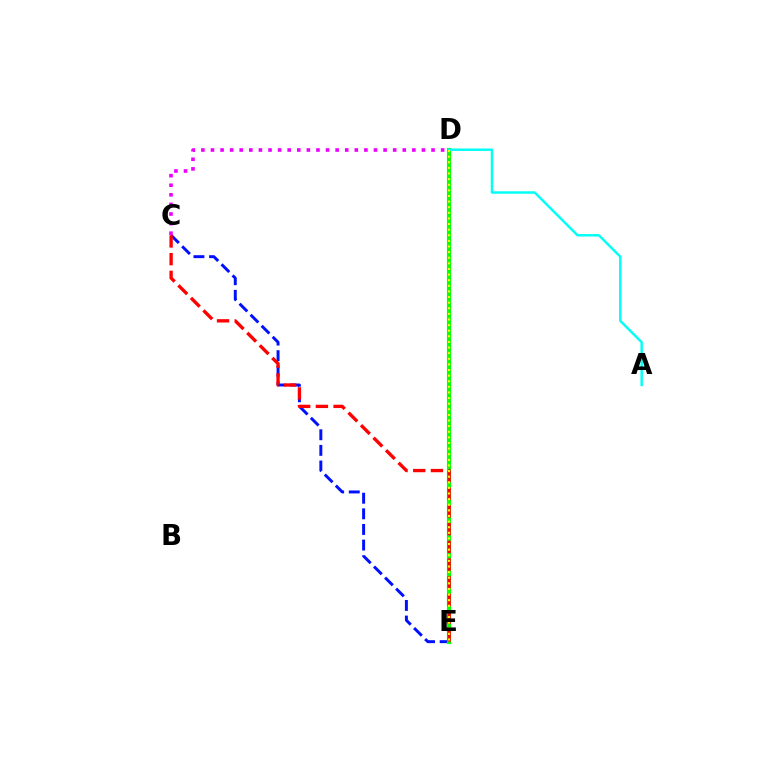{('C', 'E'): [{'color': '#0010ff', 'line_style': 'dashed', 'thickness': 2.12}, {'color': '#ff0000', 'line_style': 'dashed', 'thickness': 2.41}], ('D', 'E'): [{'color': '#08ff00', 'line_style': 'solid', 'thickness': 2.98}, {'color': '#fcf500', 'line_style': 'dotted', 'thickness': 1.53}], ('C', 'D'): [{'color': '#ee00ff', 'line_style': 'dotted', 'thickness': 2.61}], ('A', 'D'): [{'color': '#00fff6', 'line_style': 'solid', 'thickness': 1.76}]}